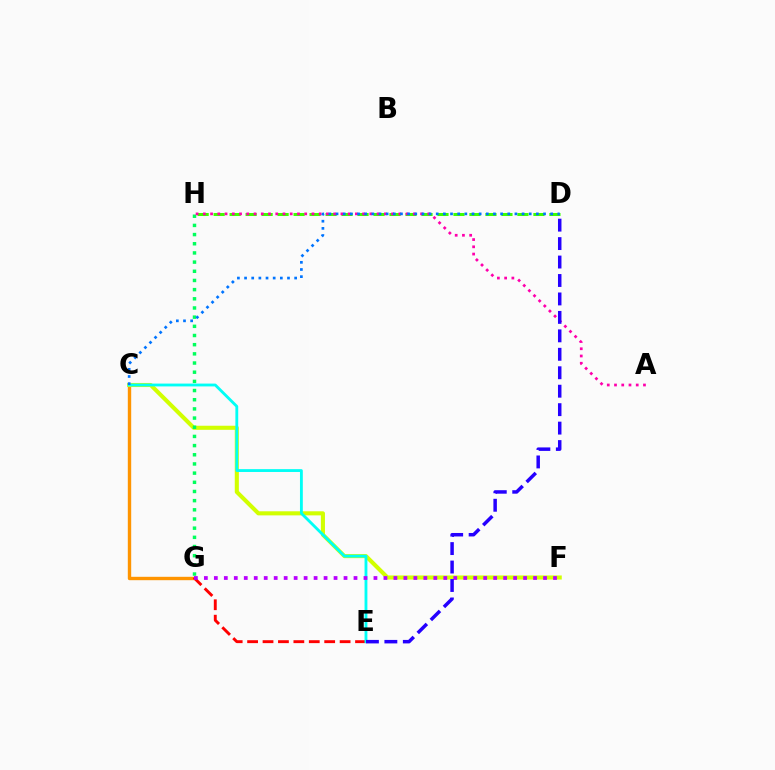{('C', 'G'): [{'color': '#ff9400', 'line_style': 'solid', 'thickness': 2.44}], ('D', 'H'): [{'color': '#3dff00', 'line_style': 'dashed', 'thickness': 2.17}], ('C', 'F'): [{'color': '#d1ff00', 'line_style': 'solid', 'thickness': 2.94}], ('G', 'H'): [{'color': '#00ff5c', 'line_style': 'dotted', 'thickness': 2.49}], ('E', 'G'): [{'color': '#ff0000', 'line_style': 'dashed', 'thickness': 2.09}], ('A', 'H'): [{'color': '#ff00ac', 'line_style': 'dotted', 'thickness': 1.97}], ('C', 'E'): [{'color': '#00fff6', 'line_style': 'solid', 'thickness': 2.04}], ('F', 'G'): [{'color': '#b900ff', 'line_style': 'dotted', 'thickness': 2.71}], ('D', 'E'): [{'color': '#2500ff', 'line_style': 'dashed', 'thickness': 2.51}], ('C', 'D'): [{'color': '#0074ff', 'line_style': 'dotted', 'thickness': 1.94}]}